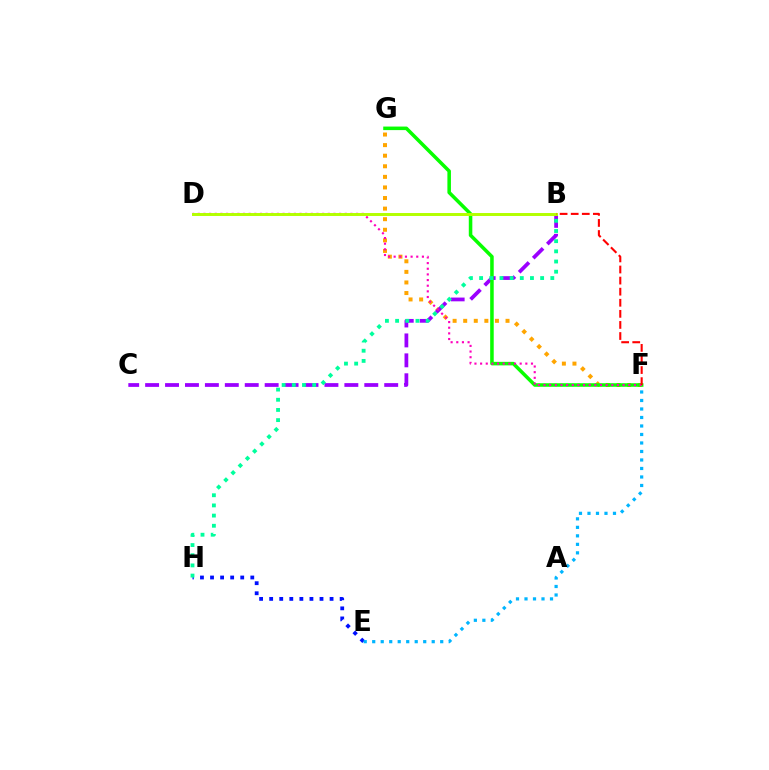{('E', 'H'): [{'color': '#0010ff', 'line_style': 'dotted', 'thickness': 2.73}], ('F', 'G'): [{'color': '#ffa500', 'line_style': 'dotted', 'thickness': 2.88}, {'color': '#08ff00', 'line_style': 'solid', 'thickness': 2.55}], ('E', 'F'): [{'color': '#00b5ff', 'line_style': 'dotted', 'thickness': 2.31}], ('B', 'C'): [{'color': '#9b00ff', 'line_style': 'dashed', 'thickness': 2.71}], ('B', 'H'): [{'color': '#00ff9d', 'line_style': 'dotted', 'thickness': 2.76}], ('D', 'F'): [{'color': '#ff00bd', 'line_style': 'dotted', 'thickness': 1.54}], ('B', 'D'): [{'color': '#b3ff00', 'line_style': 'solid', 'thickness': 2.12}], ('B', 'F'): [{'color': '#ff0000', 'line_style': 'dashed', 'thickness': 1.51}]}